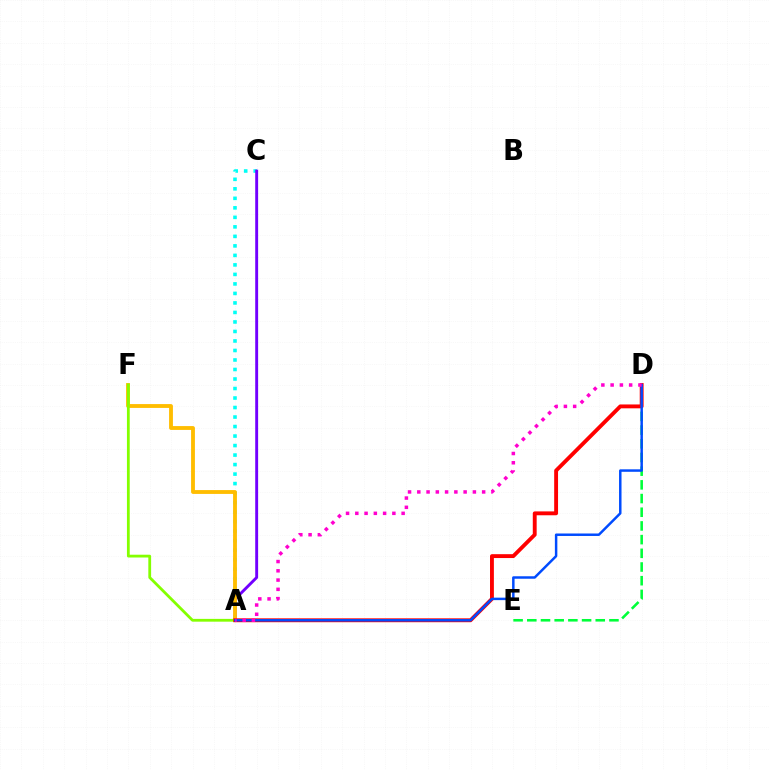{('A', 'C'): [{'color': '#00fff6', 'line_style': 'dotted', 'thickness': 2.58}, {'color': '#7200ff', 'line_style': 'solid', 'thickness': 2.09}], ('A', 'F'): [{'color': '#ffbd00', 'line_style': 'solid', 'thickness': 2.76}, {'color': '#84ff00', 'line_style': 'solid', 'thickness': 2.01}], ('D', 'E'): [{'color': '#00ff39', 'line_style': 'dashed', 'thickness': 1.86}], ('A', 'D'): [{'color': '#ff0000', 'line_style': 'solid', 'thickness': 2.79}, {'color': '#004bff', 'line_style': 'solid', 'thickness': 1.78}, {'color': '#ff00cf', 'line_style': 'dotted', 'thickness': 2.52}]}